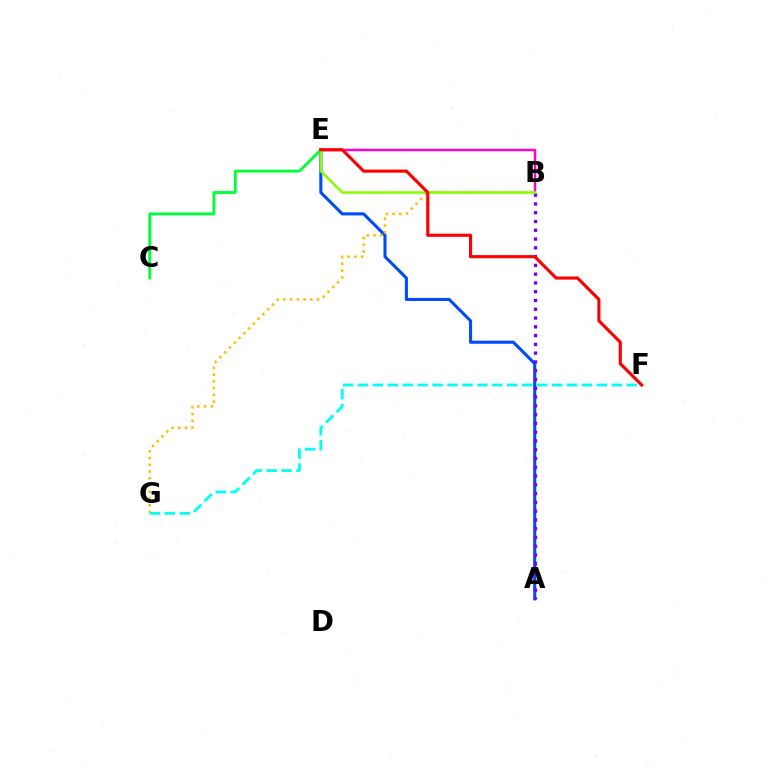{('A', 'E'): [{'color': '#004bff', 'line_style': 'solid', 'thickness': 2.22}], ('B', 'E'): [{'color': '#ff00cf', 'line_style': 'solid', 'thickness': 1.78}, {'color': '#84ff00', 'line_style': 'solid', 'thickness': 1.85}], ('A', 'B'): [{'color': '#7200ff', 'line_style': 'dotted', 'thickness': 2.38}], ('C', 'E'): [{'color': '#00ff39', 'line_style': 'solid', 'thickness': 2.05}], ('B', 'G'): [{'color': '#ffbd00', 'line_style': 'dotted', 'thickness': 1.83}], ('F', 'G'): [{'color': '#00fff6', 'line_style': 'dashed', 'thickness': 2.03}], ('E', 'F'): [{'color': '#ff0000', 'line_style': 'solid', 'thickness': 2.25}]}